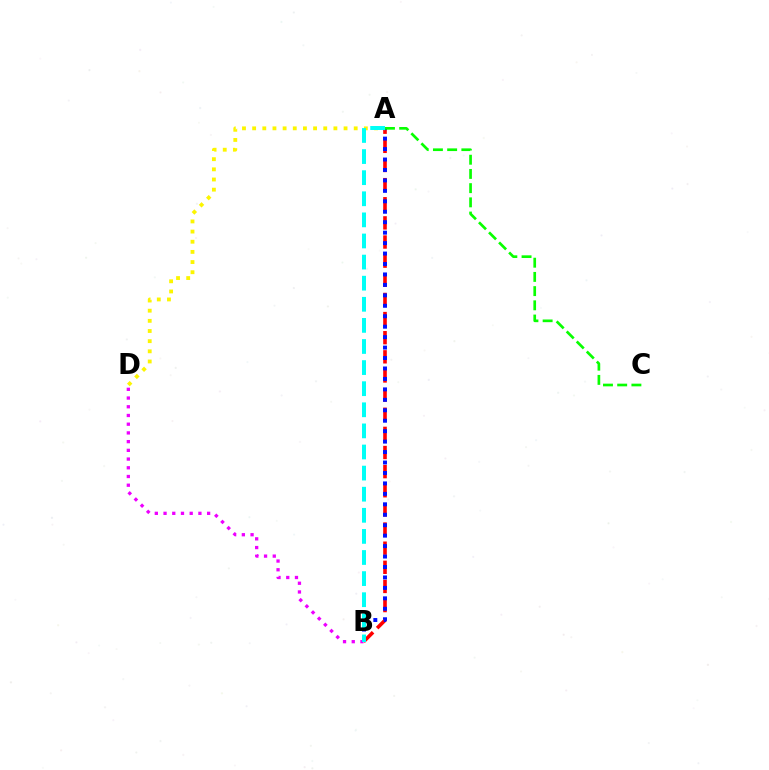{('A', 'B'): [{'color': '#ff0000', 'line_style': 'dashed', 'thickness': 2.6}, {'color': '#0010ff', 'line_style': 'dotted', 'thickness': 2.84}, {'color': '#00fff6', 'line_style': 'dashed', 'thickness': 2.87}], ('B', 'D'): [{'color': '#ee00ff', 'line_style': 'dotted', 'thickness': 2.37}], ('A', 'D'): [{'color': '#fcf500', 'line_style': 'dotted', 'thickness': 2.76}], ('A', 'C'): [{'color': '#08ff00', 'line_style': 'dashed', 'thickness': 1.93}]}